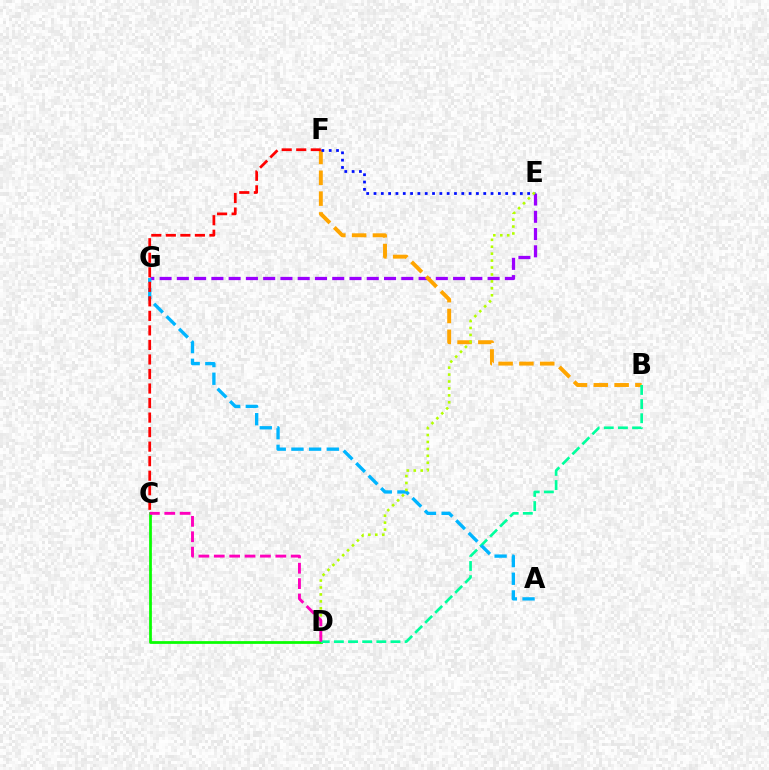{('E', 'G'): [{'color': '#9b00ff', 'line_style': 'dashed', 'thickness': 2.35}], ('B', 'F'): [{'color': '#ffa500', 'line_style': 'dashed', 'thickness': 2.83}], ('C', 'D'): [{'color': '#08ff00', 'line_style': 'solid', 'thickness': 1.98}, {'color': '#ff00bd', 'line_style': 'dashed', 'thickness': 2.09}], ('E', 'F'): [{'color': '#0010ff', 'line_style': 'dotted', 'thickness': 1.99}], ('B', 'D'): [{'color': '#00ff9d', 'line_style': 'dashed', 'thickness': 1.92}], ('A', 'G'): [{'color': '#00b5ff', 'line_style': 'dashed', 'thickness': 2.4}], ('C', 'F'): [{'color': '#ff0000', 'line_style': 'dashed', 'thickness': 1.97}], ('D', 'E'): [{'color': '#b3ff00', 'line_style': 'dotted', 'thickness': 1.88}]}